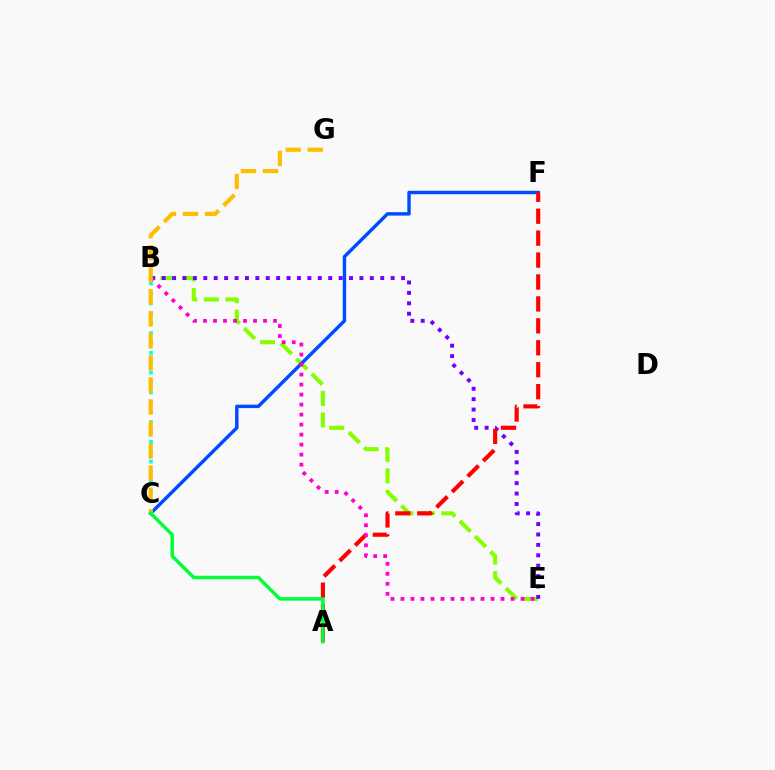{('B', 'E'): [{'color': '#84ff00', 'line_style': 'dashed', 'thickness': 2.93}, {'color': '#7200ff', 'line_style': 'dotted', 'thickness': 2.83}, {'color': '#ff00cf', 'line_style': 'dotted', 'thickness': 2.72}], ('C', 'F'): [{'color': '#004bff', 'line_style': 'solid', 'thickness': 2.47}], ('A', 'F'): [{'color': '#ff0000', 'line_style': 'dashed', 'thickness': 2.98}], ('B', 'C'): [{'color': '#00fff6', 'line_style': 'dotted', 'thickness': 2.69}], ('C', 'G'): [{'color': '#ffbd00', 'line_style': 'dashed', 'thickness': 2.99}], ('A', 'C'): [{'color': '#00ff39', 'line_style': 'solid', 'thickness': 2.49}]}